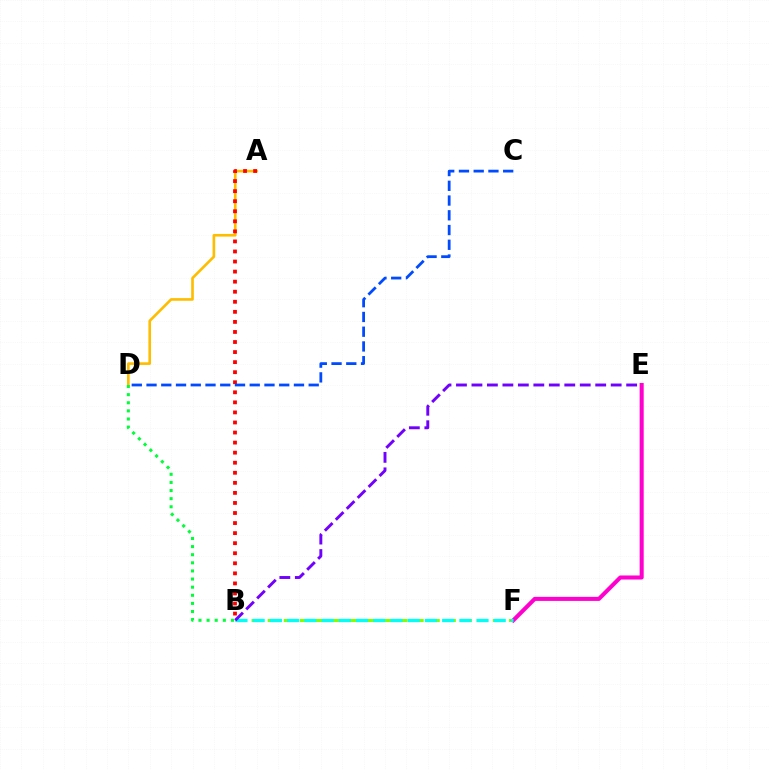{('B', 'F'): [{'color': '#84ff00', 'line_style': 'dashed', 'thickness': 2.19}, {'color': '#00fff6', 'line_style': 'dashed', 'thickness': 2.34}], ('E', 'F'): [{'color': '#ff00cf', 'line_style': 'solid', 'thickness': 2.92}], ('B', 'E'): [{'color': '#7200ff', 'line_style': 'dashed', 'thickness': 2.1}], ('A', 'D'): [{'color': '#ffbd00', 'line_style': 'solid', 'thickness': 1.9}], ('A', 'B'): [{'color': '#ff0000', 'line_style': 'dotted', 'thickness': 2.73}], ('B', 'D'): [{'color': '#00ff39', 'line_style': 'dotted', 'thickness': 2.2}], ('C', 'D'): [{'color': '#004bff', 'line_style': 'dashed', 'thickness': 2.0}]}